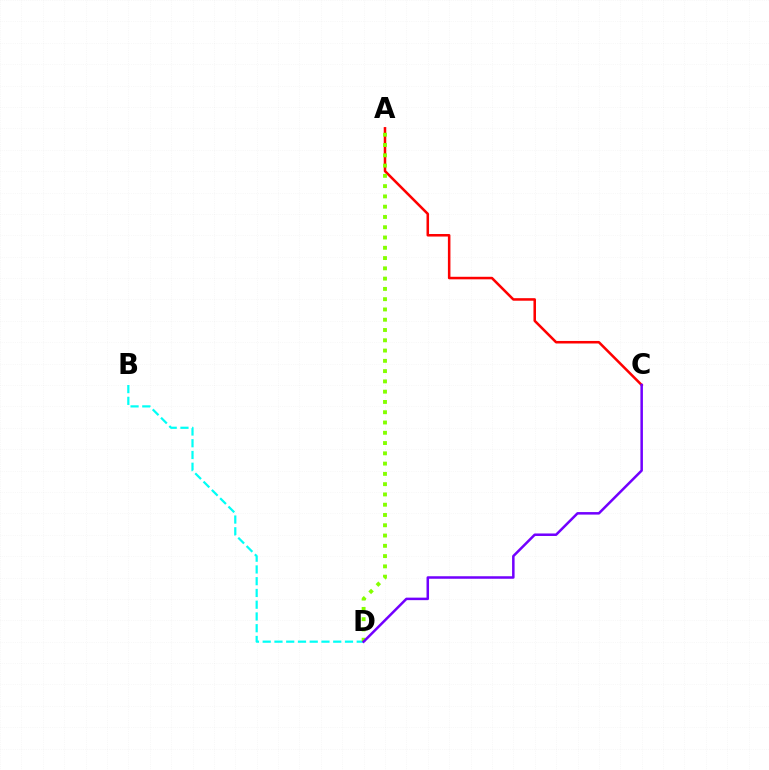{('B', 'D'): [{'color': '#00fff6', 'line_style': 'dashed', 'thickness': 1.6}], ('A', 'C'): [{'color': '#ff0000', 'line_style': 'solid', 'thickness': 1.83}], ('A', 'D'): [{'color': '#84ff00', 'line_style': 'dotted', 'thickness': 2.79}], ('C', 'D'): [{'color': '#7200ff', 'line_style': 'solid', 'thickness': 1.81}]}